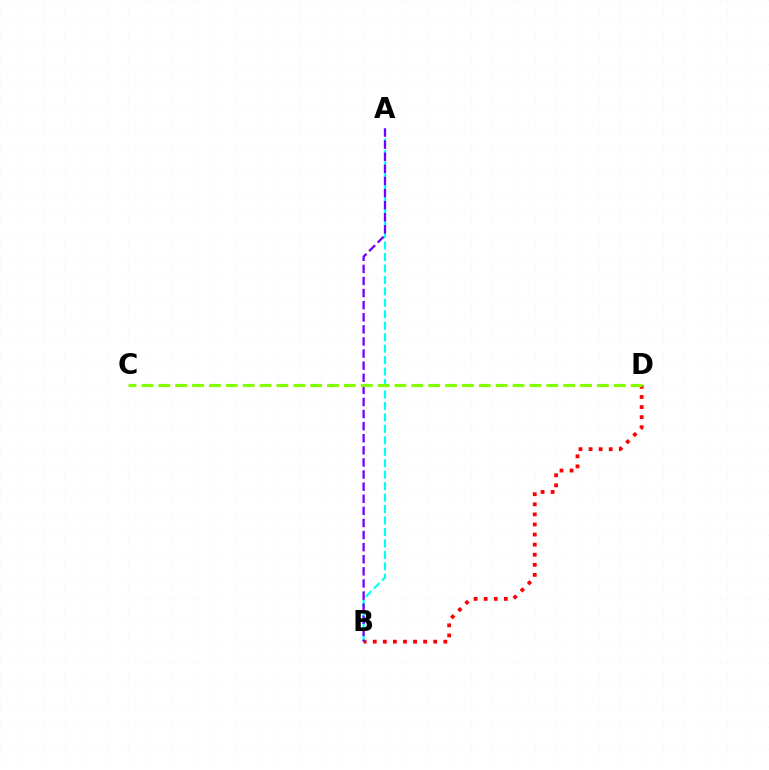{('A', 'B'): [{'color': '#00fff6', 'line_style': 'dashed', 'thickness': 1.56}, {'color': '#7200ff', 'line_style': 'dashed', 'thickness': 1.64}], ('B', 'D'): [{'color': '#ff0000', 'line_style': 'dotted', 'thickness': 2.74}], ('C', 'D'): [{'color': '#84ff00', 'line_style': 'dashed', 'thickness': 2.29}]}